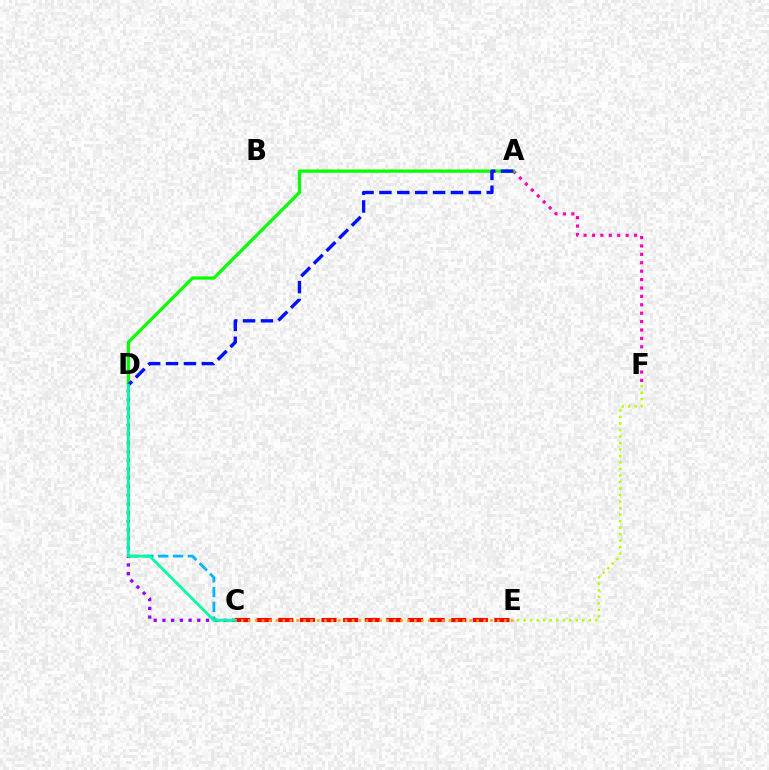{('C', 'D'): [{'color': '#00b5ff', 'line_style': 'dashed', 'thickness': 2.01}, {'color': '#9b00ff', 'line_style': 'dotted', 'thickness': 2.37}, {'color': '#00ff9d', 'line_style': 'solid', 'thickness': 2.0}], ('E', 'F'): [{'color': '#b3ff00', 'line_style': 'dotted', 'thickness': 1.77}], ('A', 'F'): [{'color': '#ff00bd', 'line_style': 'dotted', 'thickness': 2.28}], ('C', 'E'): [{'color': '#ff0000', 'line_style': 'dashed', 'thickness': 2.94}, {'color': '#ffa500', 'line_style': 'dotted', 'thickness': 1.88}], ('A', 'D'): [{'color': '#08ff00', 'line_style': 'solid', 'thickness': 2.32}, {'color': '#0010ff', 'line_style': 'dashed', 'thickness': 2.43}]}